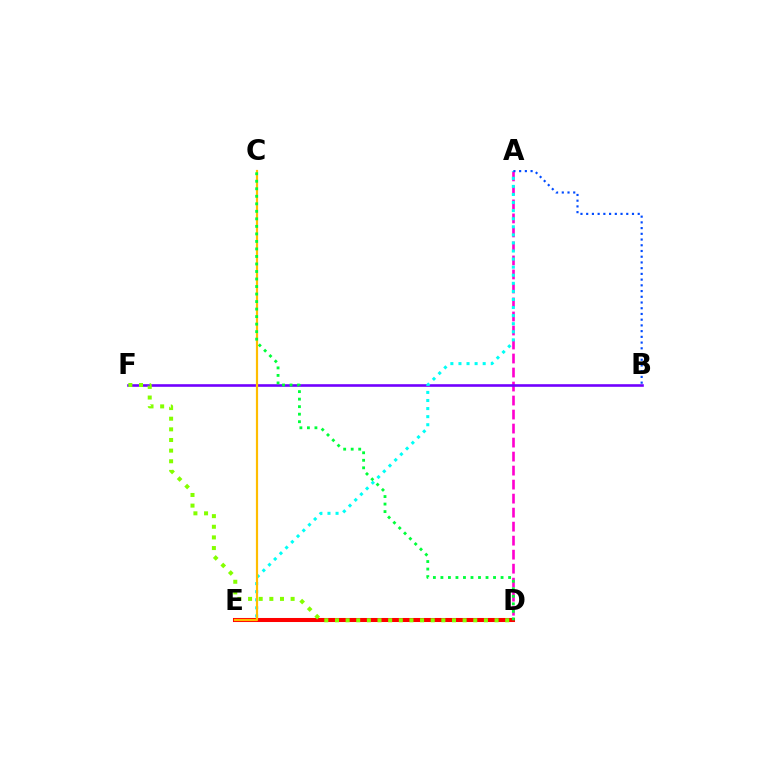{('A', 'D'): [{'color': '#ff00cf', 'line_style': 'dashed', 'thickness': 1.9}], ('B', 'F'): [{'color': '#7200ff', 'line_style': 'solid', 'thickness': 1.88}], ('A', 'E'): [{'color': '#00fff6', 'line_style': 'dotted', 'thickness': 2.19}], ('D', 'E'): [{'color': '#ff0000', 'line_style': 'solid', 'thickness': 2.91}], ('C', 'E'): [{'color': '#ffbd00', 'line_style': 'solid', 'thickness': 1.58}], ('D', 'F'): [{'color': '#84ff00', 'line_style': 'dotted', 'thickness': 2.89}], ('C', 'D'): [{'color': '#00ff39', 'line_style': 'dotted', 'thickness': 2.04}], ('A', 'B'): [{'color': '#004bff', 'line_style': 'dotted', 'thickness': 1.56}]}